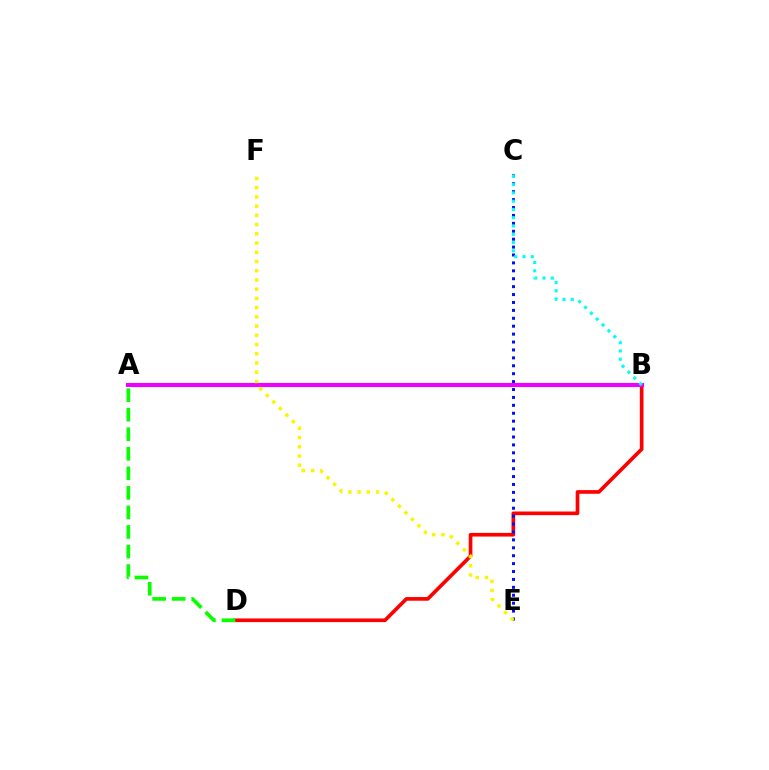{('B', 'D'): [{'color': '#ff0000', 'line_style': 'solid', 'thickness': 2.64}], ('C', 'E'): [{'color': '#0010ff', 'line_style': 'dotted', 'thickness': 2.15}], ('A', 'B'): [{'color': '#ee00ff', 'line_style': 'solid', 'thickness': 2.96}], ('B', 'C'): [{'color': '#00fff6', 'line_style': 'dotted', 'thickness': 2.25}], ('E', 'F'): [{'color': '#fcf500', 'line_style': 'dotted', 'thickness': 2.51}], ('A', 'D'): [{'color': '#08ff00', 'line_style': 'dashed', 'thickness': 2.66}]}